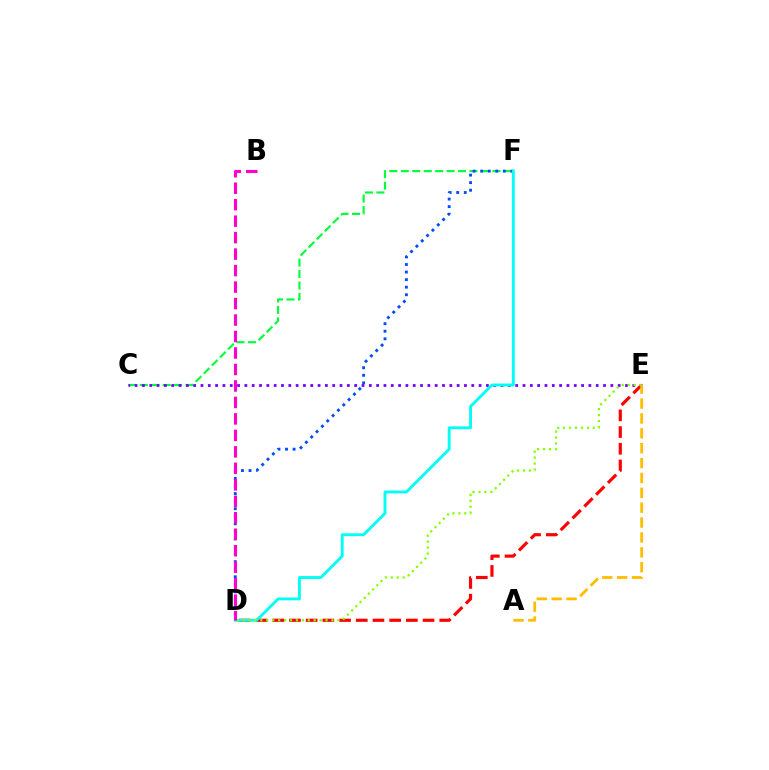{('C', 'F'): [{'color': '#00ff39', 'line_style': 'dashed', 'thickness': 1.56}], ('D', 'F'): [{'color': '#004bff', 'line_style': 'dotted', 'thickness': 2.05}, {'color': '#00fff6', 'line_style': 'solid', 'thickness': 2.06}], ('C', 'E'): [{'color': '#7200ff', 'line_style': 'dotted', 'thickness': 1.99}], ('D', 'E'): [{'color': '#ff0000', 'line_style': 'dashed', 'thickness': 2.27}, {'color': '#84ff00', 'line_style': 'dotted', 'thickness': 1.61}], ('A', 'E'): [{'color': '#ffbd00', 'line_style': 'dashed', 'thickness': 2.02}], ('B', 'D'): [{'color': '#ff00cf', 'line_style': 'dashed', 'thickness': 2.24}]}